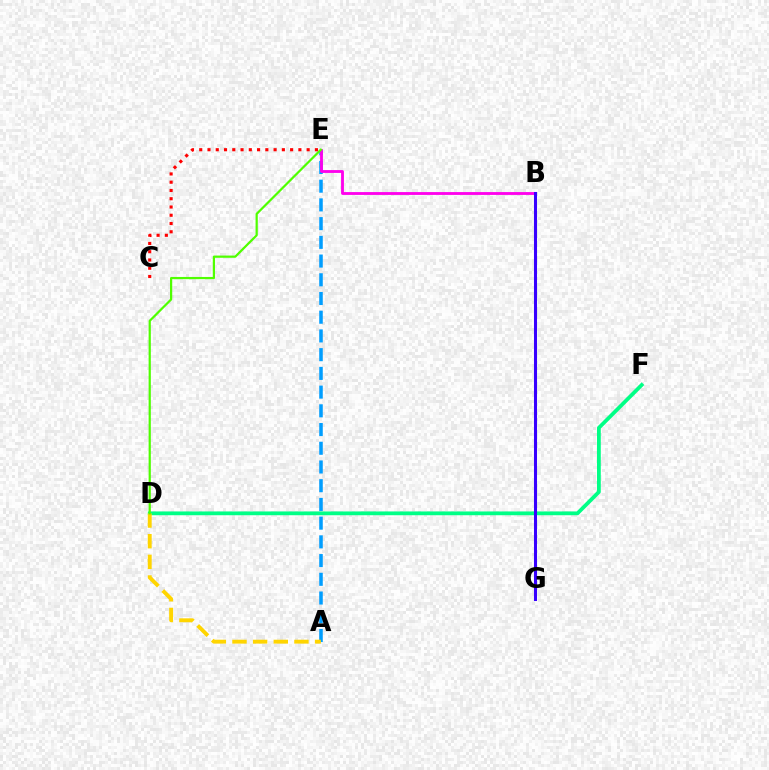{('D', 'F'): [{'color': '#00ff86', 'line_style': 'solid', 'thickness': 2.73}], ('A', 'E'): [{'color': '#009eff', 'line_style': 'dashed', 'thickness': 2.54}], ('A', 'D'): [{'color': '#ffd500', 'line_style': 'dashed', 'thickness': 2.81}], ('B', 'E'): [{'color': '#ff00ed', 'line_style': 'solid', 'thickness': 2.04}], ('D', 'E'): [{'color': '#4fff00', 'line_style': 'solid', 'thickness': 1.59}], ('C', 'E'): [{'color': '#ff0000', 'line_style': 'dotted', 'thickness': 2.25}], ('B', 'G'): [{'color': '#3700ff', 'line_style': 'solid', 'thickness': 2.2}]}